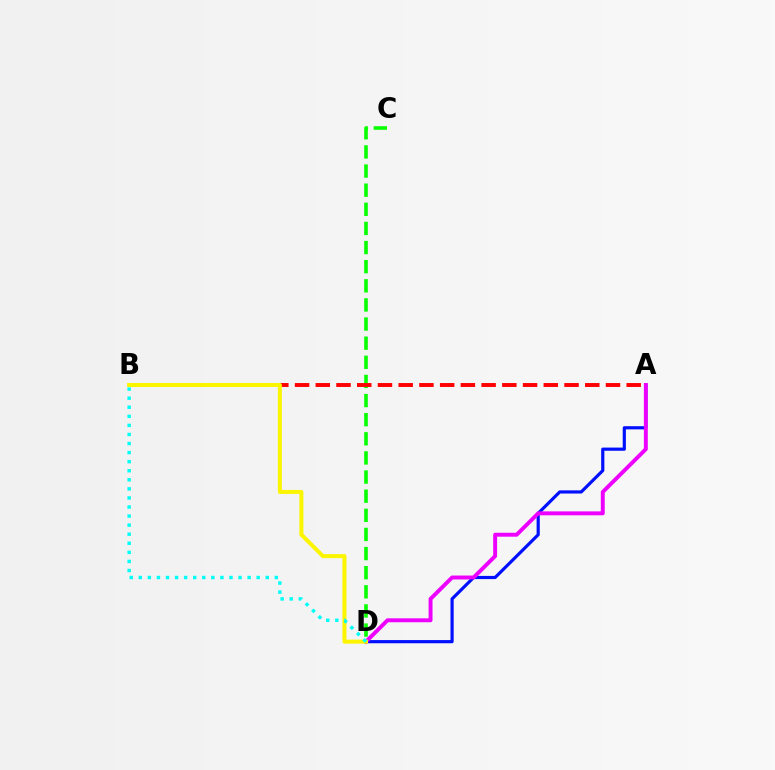{('C', 'D'): [{'color': '#08ff00', 'line_style': 'dashed', 'thickness': 2.6}], ('A', 'D'): [{'color': '#0010ff', 'line_style': 'solid', 'thickness': 2.29}, {'color': '#ee00ff', 'line_style': 'solid', 'thickness': 2.83}], ('A', 'B'): [{'color': '#ff0000', 'line_style': 'dashed', 'thickness': 2.82}], ('B', 'D'): [{'color': '#fcf500', 'line_style': 'solid', 'thickness': 2.9}, {'color': '#00fff6', 'line_style': 'dotted', 'thickness': 2.46}]}